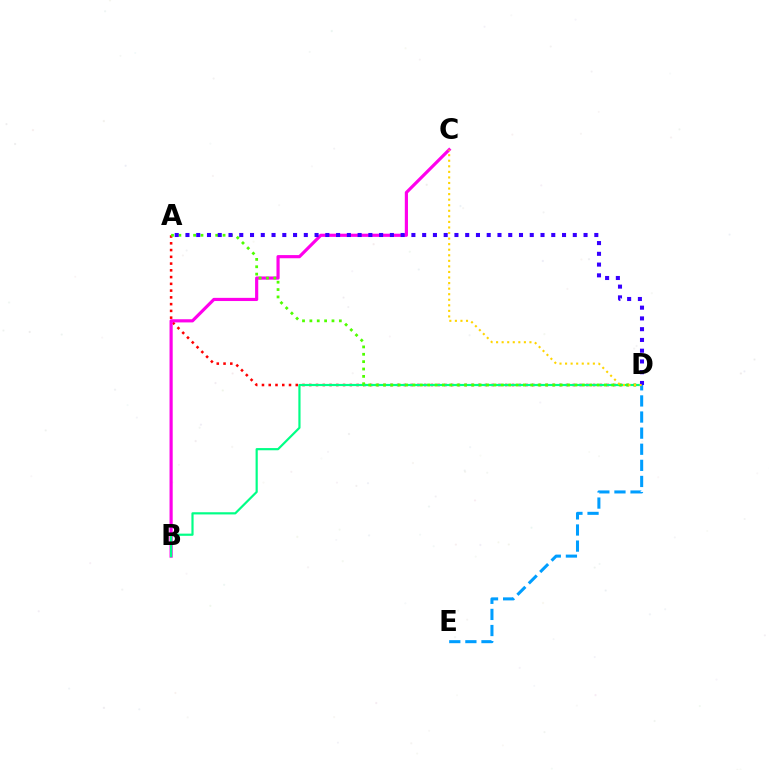{('A', 'D'): [{'color': '#ff0000', 'line_style': 'dotted', 'thickness': 1.84}, {'color': '#4fff00', 'line_style': 'dotted', 'thickness': 2.0}, {'color': '#3700ff', 'line_style': 'dotted', 'thickness': 2.92}], ('B', 'C'): [{'color': '#ff00ed', 'line_style': 'solid', 'thickness': 2.28}], ('B', 'D'): [{'color': '#00ff86', 'line_style': 'solid', 'thickness': 1.58}], ('D', 'E'): [{'color': '#009eff', 'line_style': 'dashed', 'thickness': 2.19}], ('C', 'D'): [{'color': '#ffd500', 'line_style': 'dotted', 'thickness': 1.51}]}